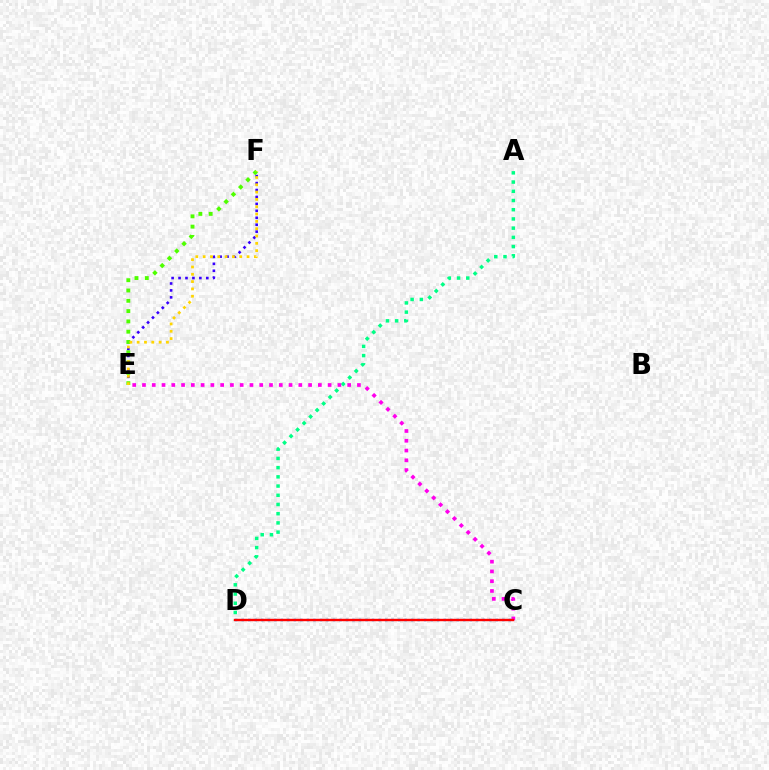{('C', 'D'): [{'color': '#009eff', 'line_style': 'dotted', 'thickness': 1.77}, {'color': '#ff0000', 'line_style': 'solid', 'thickness': 1.73}], ('E', 'F'): [{'color': '#3700ff', 'line_style': 'dotted', 'thickness': 1.88}, {'color': '#4fff00', 'line_style': 'dotted', 'thickness': 2.8}, {'color': '#ffd500', 'line_style': 'dotted', 'thickness': 1.99}], ('A', 'D'): [{'color': '#00ff86', 'line_style': 'dotted', 'thickness': 2.5}], ('C', 'E'): [{'color': '#ff00ed', 'line_style': 'dotted', 'thickness': 2.65}]}